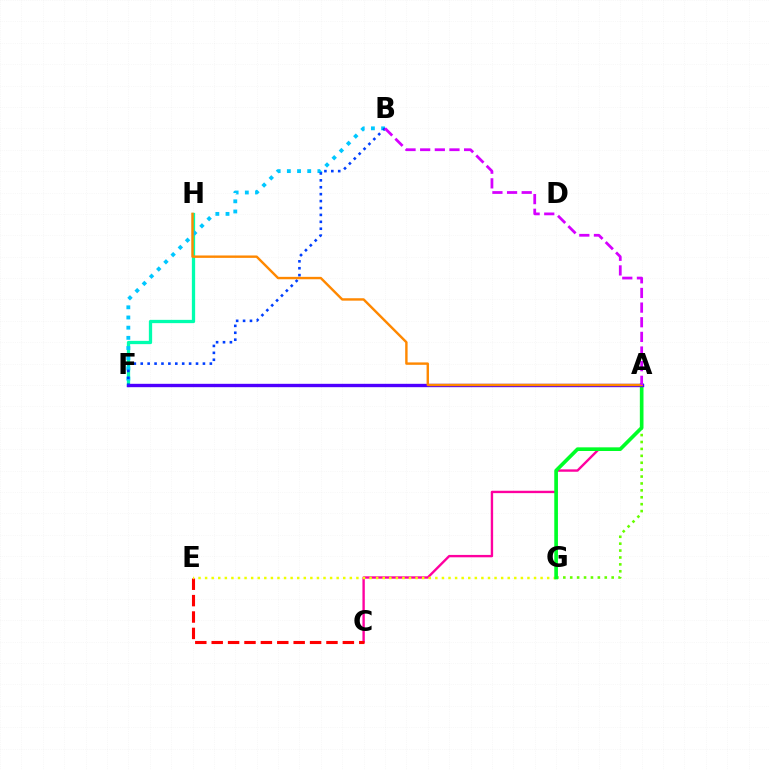{('F', 'H'): [{'color': '#00ffaf', 'line_style': 'solid', 'thickness': 2.36}], ('A', 'C'): [{'color': '#ff00a0', 'line_style': 'solid', 'thickness': 1.71}], ('C', 'E'): [{'color': '#ff0000', 'line_style': 'dashed', 'thickness': 2.23}], ('A', 'G'): [{'color': '#66ff00', 'line_style': 'dotted', 'thickness': 1.88}, {'color': '#00ff27', 'line_style': 'solid', 'thickness': 2.63}], ('E', 'G'): [{'color': '#eeff00', 'line_style': 'dotted', 'thickness': 1.79}], ('B', 'F'): [{'color': '#00c7ff', 'line_style': 'dotted', 'thickness': 2.77}, {'color': '#003fff', 'line_style': 'dotted', 'thickness': 1.88}], ('A', 'F'): [{'color': '#4f00ff', 'line_style': 'solid', 'thickness': 2.42}], ('A', 'H'): [{'color': '#ff8800', 'line_style': 'solid', 'thickness': 1.73}], ('A', 'B'): [{'color': '#d600ff', 'line_style': 'dashed', 'thickness': 1.99}]}